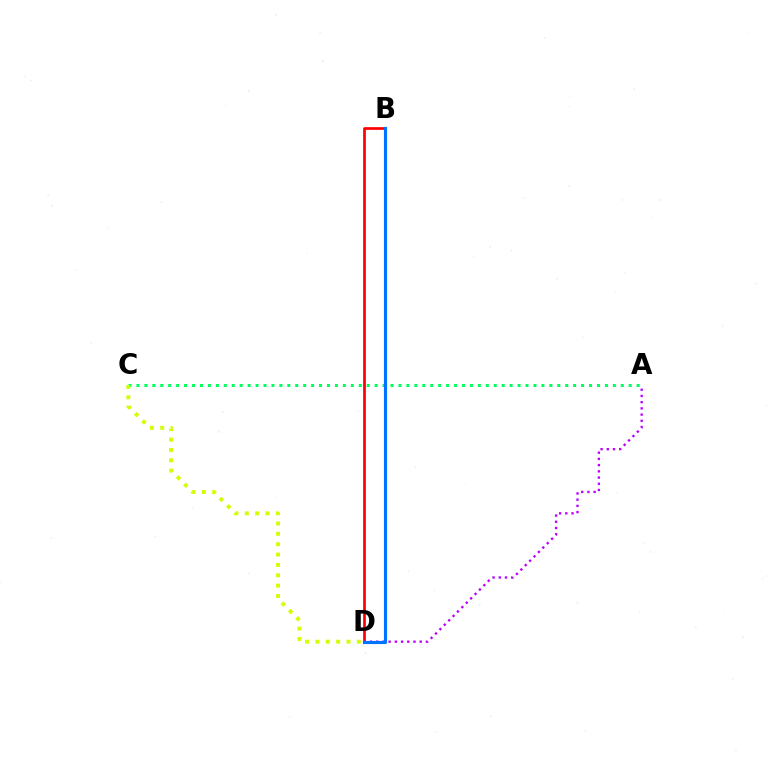{('B', 'D'): [{'color': '#ff0000', 'line_style': 'solid', 'thickness': 1.94}, {'color': '#0074ff', 'line_style': 'solid', 'thickness': 2.25}], ('A', 'C'): [{'color': '#00ff5c', 'line_style': 'dotted', 'thickness': 2.16}], ('C', 'D'): [{'color': '#d1ff00', 'line_style': 'dotted', 'thickness': 2.81}], ('A', 'D'): [{'color': '#b900ff', 'line_style': 'dotted', 'thickness': 1.69}]}